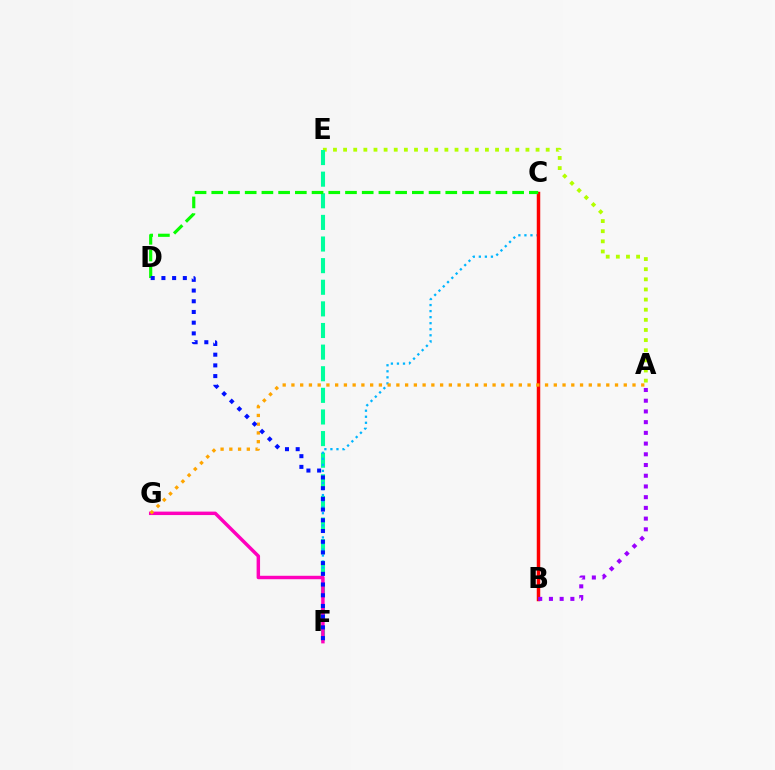{('A', 'E'): [{'color': '#b3ff00', 'line_style': 'dotted', 'thickness': 2.75}], ('E', 'F'): [{'color': '#00ff9d', 'line_style': 'dashed', 'thickness': 2.94}], ('C', 'F'): [{'color': '#00b5ff', 'line_style': 'dotted', 'thickness': 1.64}], ('B', 'C'): [{'color': '#ff0000', 'line_style': 'solid', 'thickness': 2.5}], ('F', 'G'): [{'color': '#ff00bd', 'line_style': 'solid', 'thickness': 2.48}], ('A', 'G'): [{'color': '#ffa500', 'line_style': 'dotted', 'thickness': 2.38}], ('C', 'D'): [{'color': '#08ff00', 'line_style': 'dashed', 'thickness': 2.27}], ('A', 'B'): [{'color': '#9b00ff', 'line_style': 'dotted', 'thickness': 2.91}], ('D', 'F'): [{'color': '#0010ff', 'line_style': 'dotted', 'thickness': 2.91}]}